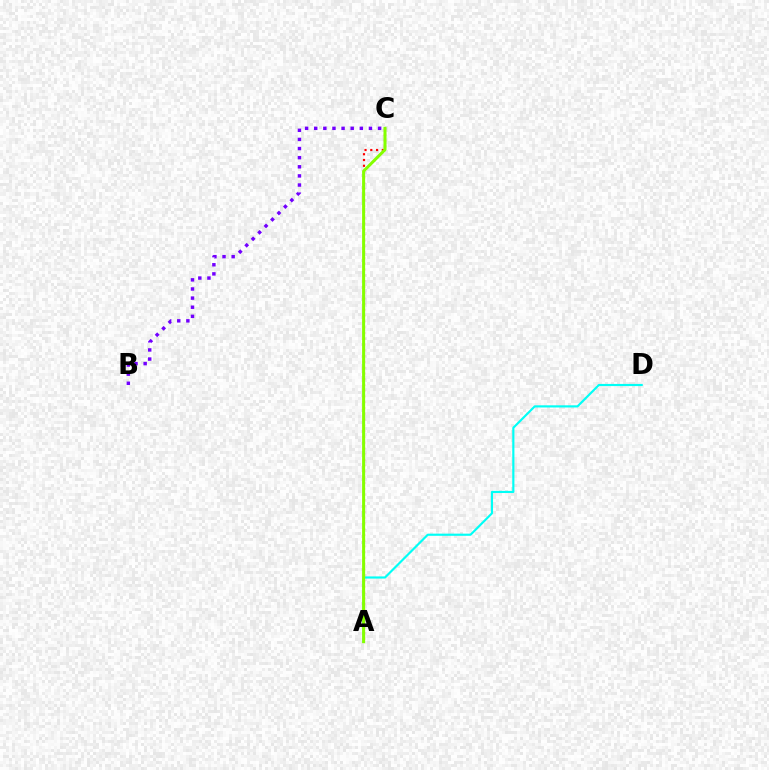{('A', 'D'): [{'color': '#00fff6', 'line_style': 'solid', 'thickness': 1.56}], ('A', 'C'): [{'color': '#ff0000', 'line_style': 'dotted', 'thickness': 1.57}, {'color': '#84ff00', 'line_style': 'solid', 'thickness': 2.17}], ('B', 'C'): [{'color': '#7200ff', 'line_style': 'dotted', 'thickness': 2.48}]}